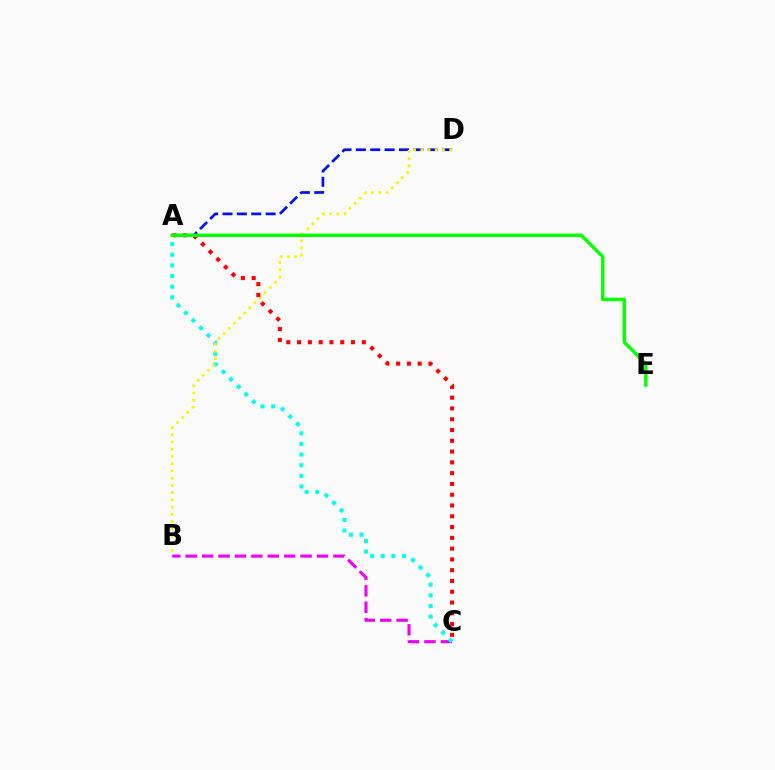{('B', 'C'): [{'color': '#ee00ff', 'line_style': 'dashed', 'thickness': 2.23}], ('A', 'C'): [{'color': '#00fff6', 'line_style': 'dotted', 'thickness': 2.89}, {'color': '#ff0000', 'line_style': 'dotted', 'thickness': 2.93}], ('A', 'D'): [{'color': '#0010ff', 'line_style': 'dashed', 'thickness': 1.95}], ('B', 'D'): [{'color': '#fcf500', 'line_style': 'dotted', 'thickness': 1.97}], ('A', 'E'): [{'color': '#08ff00', 'line_style': 'solid', 'thickness': 2.47}]}